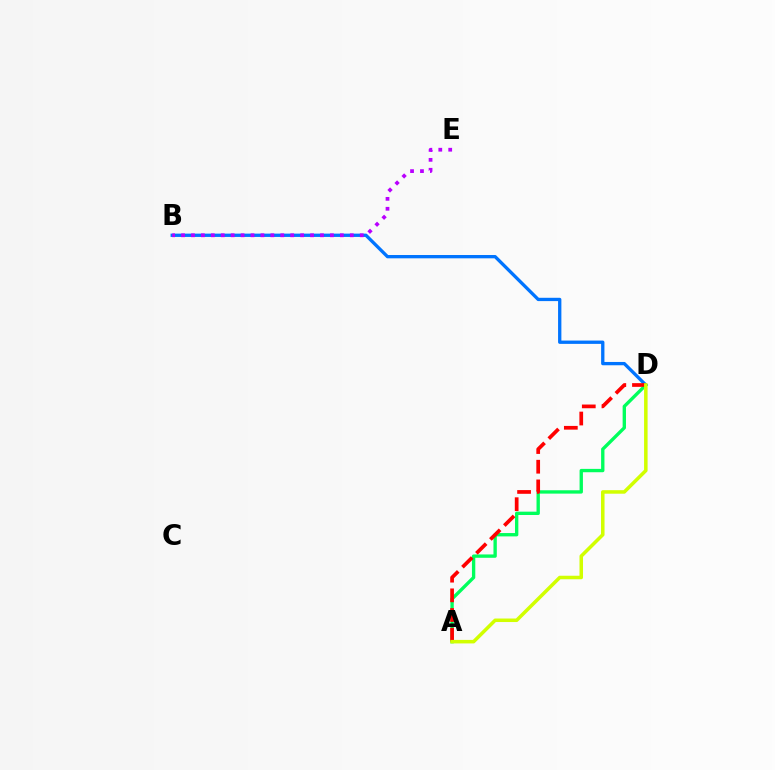{('A', 'D'): [{'color': '#00ff5c', 'line_style': 'solid', 'thickness': 2.41}, {'color': '#ff0000', 'line_style': 'dashed', 'thickness': 2.67}, {'color': '#d1ff00', 'line_style': 'solid', 'thickness': 2.53}], ('B', 'D'): [{'color': '#0074ff', 'line_style': 'solid', 'thickness': 2.38}], ('B', 'E'): [{'color': '#b900ff', 'line_style': 'dotted', 'thickness': 2.7}]}